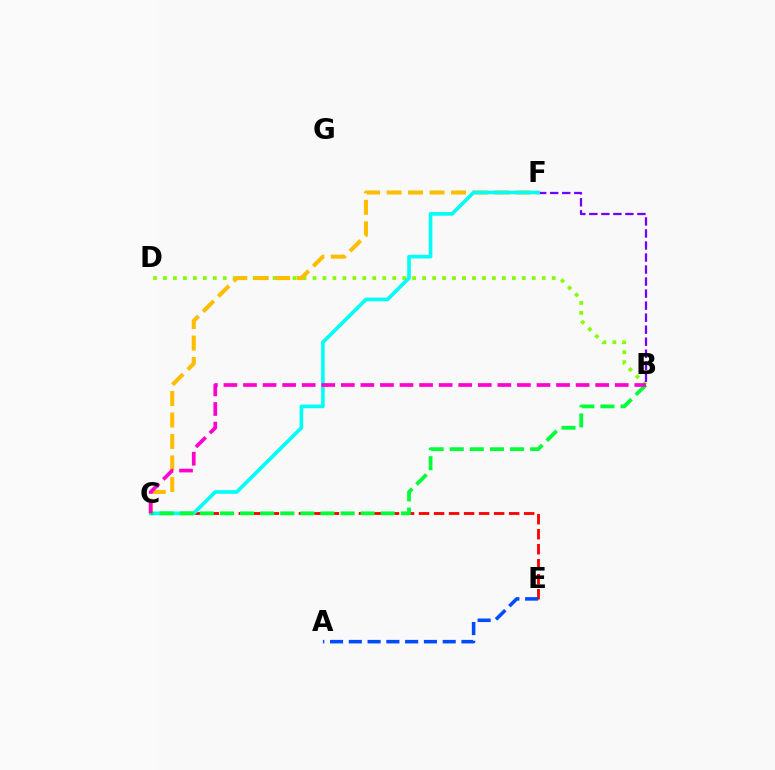{('B', 'D'): [{'color': '#84ff00', 'line_style': 'dotted', 'thickness': 2.71}], ('C', 'E'): [{'color': '#ff0000', 'line_style': 'dashed', 'thickness': 2.04}], ('C', 'F'): [{'color': '#ffbd00', 'line_style': 'dashed', 'thickness': 2.92}, {'color': '#00fff6', 'line_style': 'solid', 'thickness': 2.63}], ('B', 'F'): [{'color': '#7200ff', 'line_style': 'dashed', 'thickness': 1.63}], ('B', 'C'): [{'color': '#00ff39', 'line_style': 'dashed', 'thickness': 2.73}, {'color': '#ff00cf', 'line_style': 'dashed', 'thickness': 2.66}], ('A', 'E'): [{'color': '#004bff', 'line_style': 'dashed', 'thickness': 2.55}]}